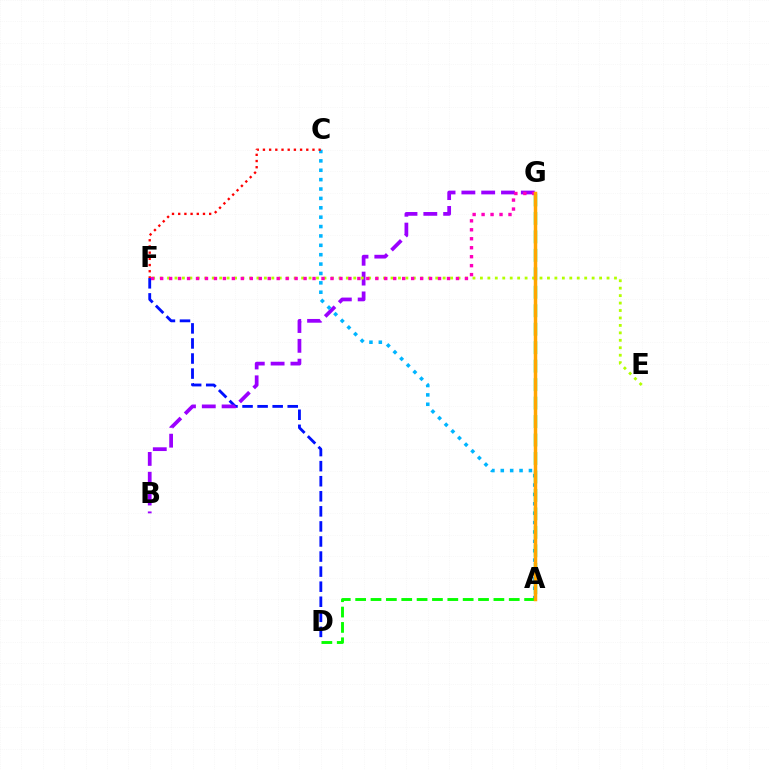{('D', 'F'): [{'color': '#0010ff', 'line_style': 'dashed', 'thickness': 2.05}], ('B', 'G'): [{'color': '#9b00ff', 'line_style': 'dashed', 'thickness': 2.69}], ('A', 'C'): [{'color': '#00b5ff', 'line_style': 'dotted', 'thickness': 2.55}], ('A', 'G'): [{'color': '#00ff9d', 'line_style': 'dashed', 'thickness': 2.51}, {'color': '#ffa500', 'line_style': 'solid', 'thickness': 2.51}], ('A', 'D'): [{'color': '#08ff00', 'line_style': 'dashed', 'thickness': 2.09}], ('E', 'F'): [{'color': '#b3ff00', 'line_style': 'dotted', 'thickness': 2.02}], ('C', 'F'): [{'color': '#ff0000', 'line_style': 'dotted', 'thickness': 1.68}], ('F', 'G'): [{'color': '#ff00bd', 'line_style': 'dotted', 'thickness': 2.44}]}